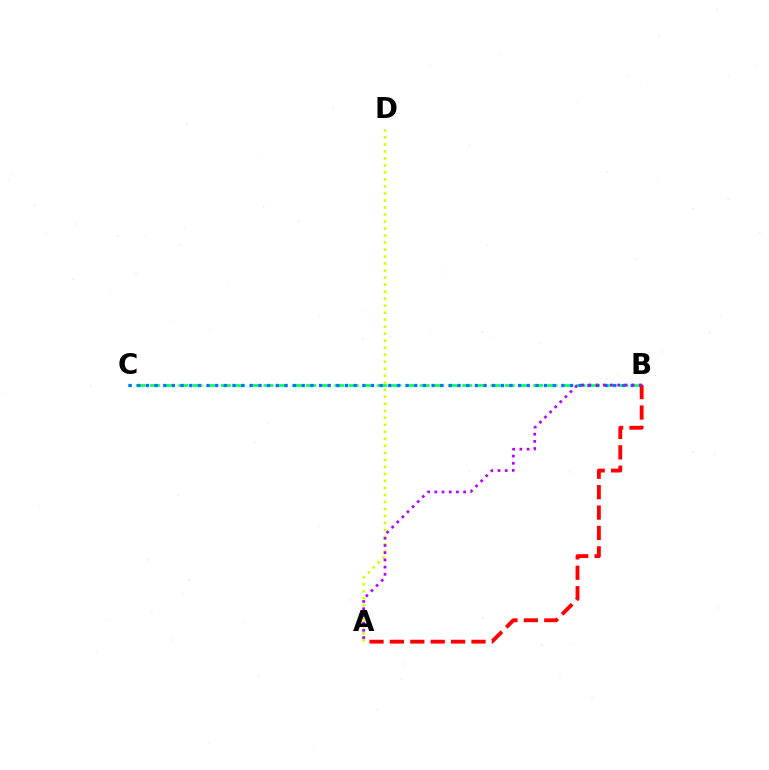{('B', 'C'): [{'color': '#00ff5c', 'line_style': 'dashed', 'thickness': 1.93}, {'color': '#0074ff', 'line_style': 'dotted', 'thickness': 2.35}], ('A', 'D'): [{'color': '#d1ff00', 'line_style': 'dotted', 'thickness': 1.9}], ('A', 'B'): [{'color': '#ff0000', 'line_style': 'dashed', 'thickness': 2.77}, {'color': '#b900ff', 'line_style': 'dotted', 'thickness': 1.96}]}